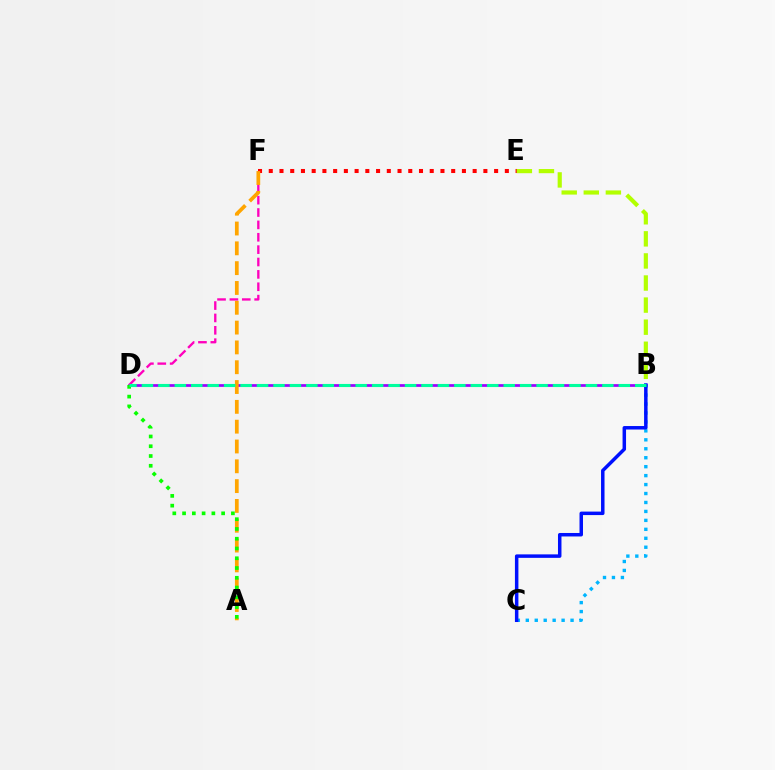{('B', 'D'): [{'color': '#9b00ff', 'line_style': 'solid', 'thickness': 1.97}, {'color': '#00ff9d', 'line_style': 'dashed', 'thickness': 2.23}], ('E', 'F'): [{'color': '#ff0000', 'line_style': 'dotted', 'thickness': 2.92}], ('D', 'F'): [{'color': '#ff00bd', 'line_style': 'dashed', 'thickness': 1.68}], ('A', 'F'): [{'color': '#ffa500', 'line_style': 'dashed', 'thickness': 2.69}], ('B', 'E'): [{'color': '#b3ff00', 'line_style': 'dashed', 'thickness': 3.0}], ('B', 'C'): [{'color': '#00b5ff', 'line_style': 'dotted', 'thickness': 2.43}, {'color': '#0010ff', 'line_style': 'solid', 'thickness': 2.51}], ('A', 'D'): [{'color': '#08ff00', 'line_style': 'dotted', 'thickness': 2.65}]}